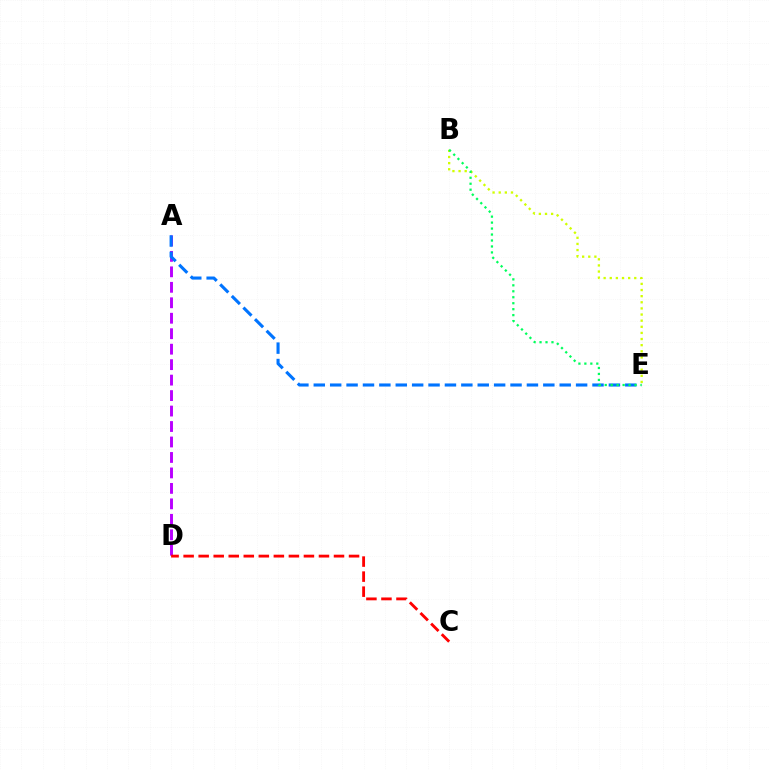{('A', 'D'): [{'color': '#b900ff', 'line_style': 'dashed', 'thickness': 2.1}], ('A', 'E'): [{'color': '#0074ff', 'line_style': 'dashed', 'thickness': 2.23}], ('B', 'E'): [{'color': '#d1ff00', 'line_style': 'dotted', 'thickness': 1.66}, {'color': '#00ff5c', 'line_style': 'dotted', 'thickness': 1.62}], ('C', 'D'): [{'color': '#ff0000', 'line_style': 'dashed', 'thickness': 2.04}]}